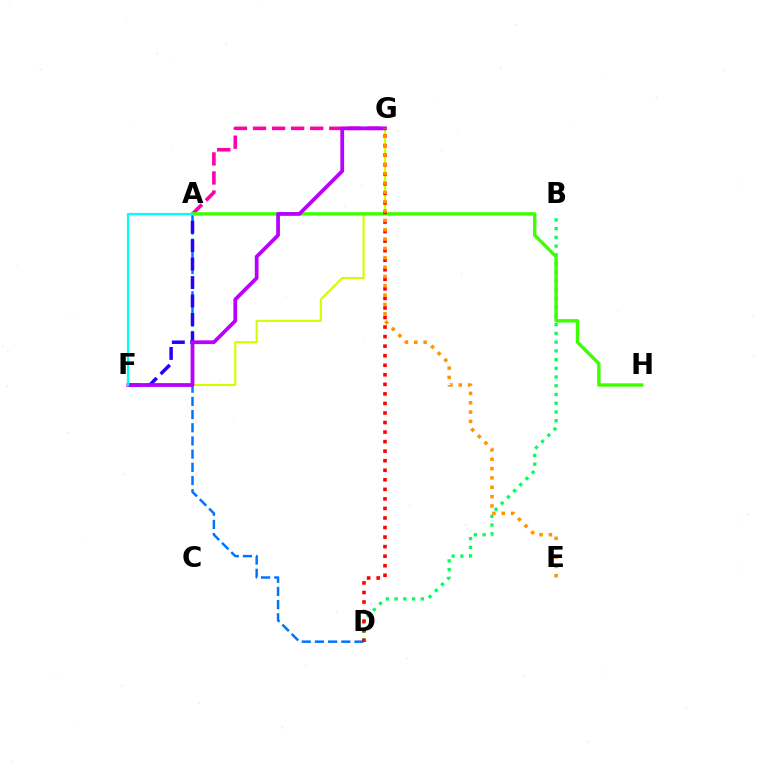{('F', 'G'): [{'color': '#d1ff00', 'line_style': 'solid', 'thickness': 1.54}, {'color': '#b900ff', 'line_style': 'solid', 'thickness': 2.71}], ('B', 'D'): [{'color': '#00ff5c', 'line_style': 'dotted', 'thickness': 2.37}], ('A', 'G'): [{'color': '#ff00ac', 'line_style': 'dashed', 'thickness': 2.59}], ('A', 'D'): [{'color': '#0074ff', 'line_style': 'dashed', 'thickness': 1.79}], ('A', 'F'): [{'color': '#2500ff', 'line_style': 'dashed', 'thickness': 2.51}, {'color': '#00fff6', 'line_style': 'solid', 'thickness': 1.6}], ('A', 'H'): [{'color': '#3dff00', 'line_style': 'solid', 'thickness': 2.45}], ('D', 'G'): [{'color': '#ff0000', 'line_style': 'dotted', 'thickness': 2.59}], ('E', 'G'): [{'color': '#ff9400', 'line_style': 'dotted', 'thickness': 2.54}]}